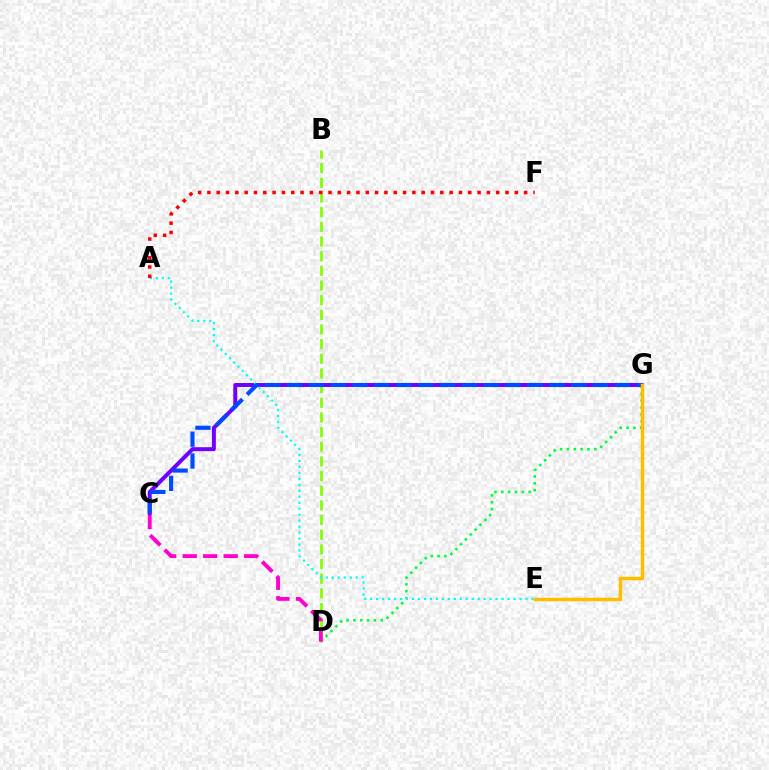{('D', 'G'): [{'color': '#00ff39', 'line_style': 'dotted', 'thickness': 1.86}], ('B', 'D'): [{'color': '#84ff00', 'line_style': 'dashed', 'thickness': 1.99}], ('C', 'G'): [{'color': '#7200ff', 'line_style': 'solid', 'thickness': 2.86}, {'color': '#004bff', 'line_style': 'dashed', 'thickness': 2.97}], ('A', 'E'): [{'color': '#00fff6', 'line_style': 'dotted', 'thickness': 1.62}], ('A', 'F'): [{'color': '#ff0000', 'line_style': 'dotted', 'thickness': 2.53}], ('C', 'D'): [{'color': '#ff00cf', 'line_style': 'dashed', 'thickness': 2.78}], ('E', 'G'): [{'color': '#ffbd00', 'line_style': 'solid', 'thickness': 2.51}]}